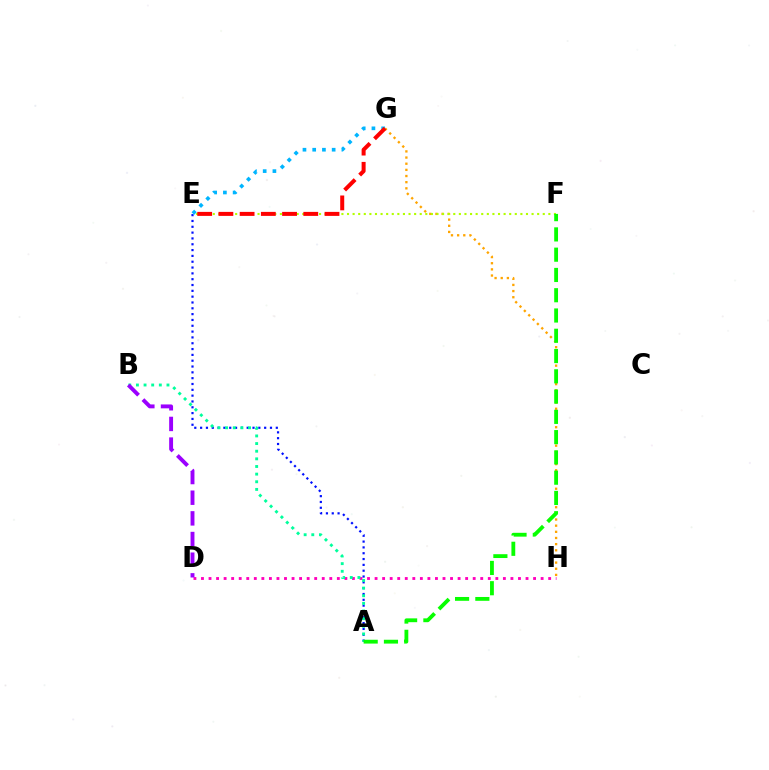{('D', 'H'): [{'color': '#ff00bd', 'line_style': 'dotted', 'thickness': 2.05}], ('G', 'H'): [{'color': '#ffa500', 'line_style': 'dotted', 'thickness': 1.67}], ('A', 'E'): [{'color': '#0010ff', 'line_style': 'dotted', 'thickness': 1.58}], ('E', 'F'): [{'color': '#b3ff00', 'line_style': 'dotted', 'thickness': 1.52}], ('A', 'B'): [{'color': '#00ff9d', 'line_style': 'dotted', 'thickness': 2.08}], ('E', 'G'): [{'color': '#00b5ff', 'line_style': 'dotted', 'thickness': 2.64}, {'color': '#ff0000', 'line_style': 'dashed', 'thickness': 2.88}], ('B', 'D'): [{'color': '#9b00ff', 'line_style': 'dashed', 'thickness': 2.81}], ('A', 'F'): [{'color': '#08ff00', 'line_style': 'dashed', 'thickness': 2.75}]}